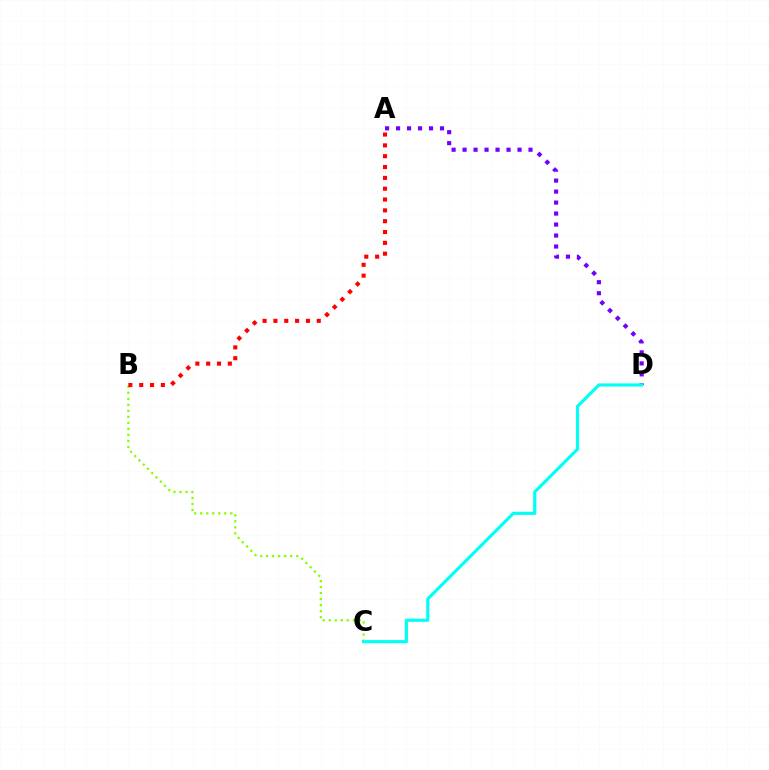{('B', 'C'): [{'color': '#84ff00', 'line_style': 'dotted', 'thickness': 1.63}], ('A', 'D'): [{'color': '#7200ff', 'line_style': 'dotted', 'thickness': 2.99}], ('C', 'D'): [{'color': '#00fff6', 'line_style': 'solid', 'thickness': 2.27}], ('A', 'B'): [{'color': '#ff0000', 'line_style': 'dotted', 'thickness': 2.94}]}